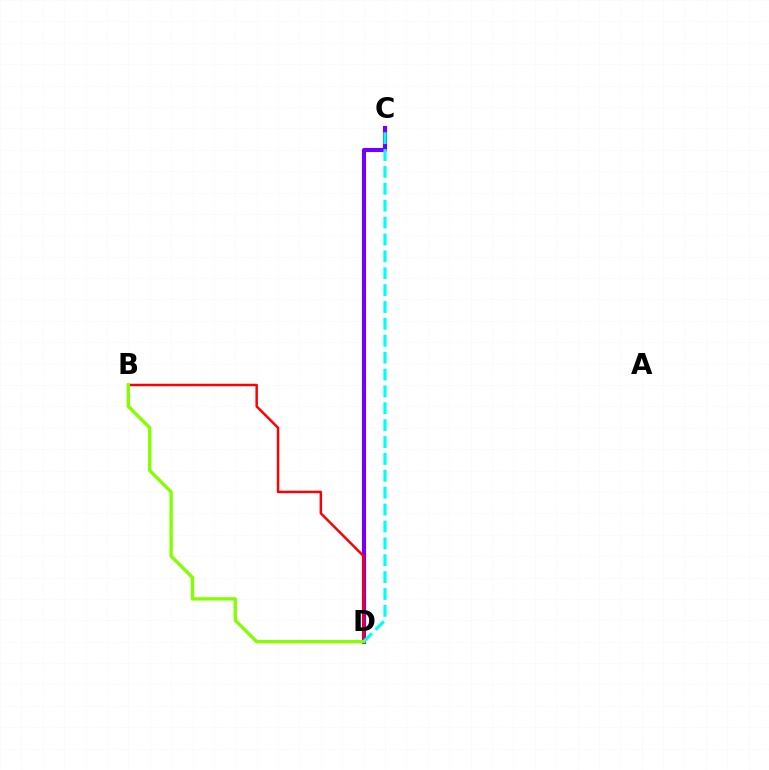{('C', 'D'): [{'color': '#7200ff', 'line_style': 'solid', 'thickness': 2.96}, {'color': '#00fff6', 'line_style': 'dashed', 'thickness': 2.29}], ('B', 'D'): [{'color': '#ff0000', 'line_style': 'solid', 'thickness': 1.78}, {'color': '#84ff00', 'line_style': 'solid', 'thickness': 2.42}]}